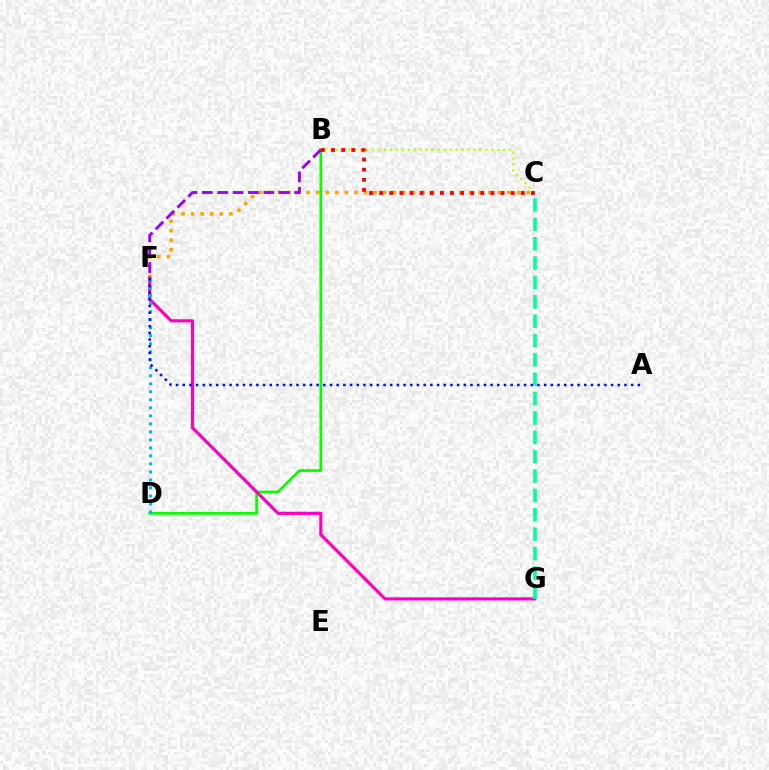{('B', 'C'): [{'color': '#b3ff00', 'line_style': 'dotted', 'thickness': 1.62}, {'color': '#ff0000', 'line_style': 'dotted', 'thickness': 2.75}], ('C', 'F'): [{'color': '#ffa500', 'line_style': 'dotted', 'thickness': 2.6}], ('B', 'D'): [{'color': '#08ff00', 'line_style': 'solid', 'thickness': 1.97}], ('F', 'G'): [{'color': '#ff00bd', 'line_style': 'solid', 'thickness': 2.27}], ('B', 'F'): [{'color': '#9b00ff', 'line_style': 'dashed', 'thickness': 2.09}], ('D', 'F'): [{'color': '#00b5ff', 'line_style': 'dotted', 'thickness': 2.18}], ('A', 'F'): [{'color': '#0010ff', 'line_style': 'dotted', 'thickness': 1.82}], ('C', 'G'): [{'color': '#00ff9d', 'line_style': 'dashed', 'thickness': 2.63}]}